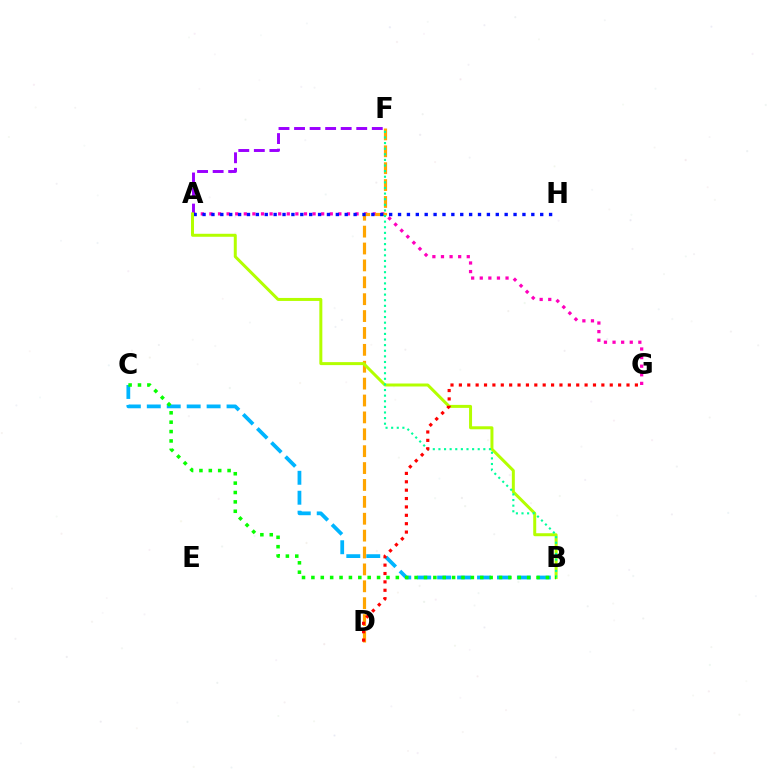{('A', 'G'): [{'color': '#ff00bd', 'line_style': 'dotted', 'thickness': 2.34}], ('A', 'F'): [{'color': '#9b00ff', 'line_style': 'dashed', 'thickness': 2.11}], ('B', 'C'): [{'color': '#00b5ff', 'line_style': 'dashed', 'thickness': 2.71}, {'color': '#08ff00', 'line_style': 'dotted', 'thickness': 2.55}], ('D', 'F'): [{'color': '#ffa500', 'line_style': 'dashed', 'thickness': 2.29}], ('A', 'H'): [{'color': '#0010ff', 'line_style': 'dotted', 'thickness': 2.41}], ('A', 'B'): [{'color': '#b3ff00', 'line_style': 'solid', 'thickness': 2.15}], ('B', 'F'): [{'color': '#00ff9d', 'line_style': 'dotted', 'thickness': 1.52}], ('D', 'G'): [{'color': '#ff0000', 'line_style': 'dotted', 'thickness': 2.28}]}